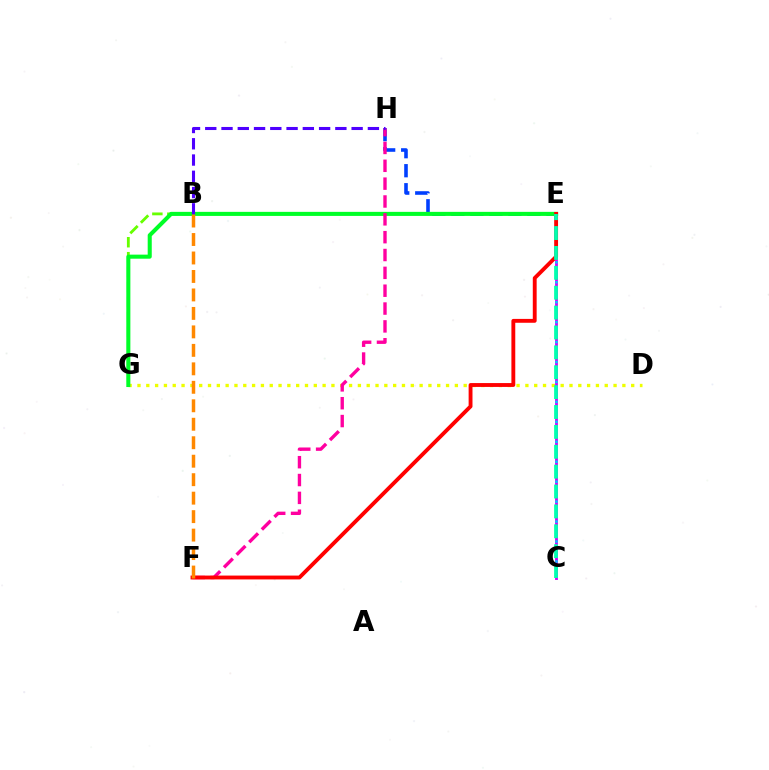{('C', 'E'): [{'color': '#d600ff', 'line_style': 'solid', 'thickness': 2.07}, {'color': '#00c7ff', 'line_style': 'dotted', 'thickness': 1.81}, {'color': '#00ffaf', 'line_style': 'dashed', 'thickness': 2.7}], ('D', 'G'): [{'color': '#eeff00', 'line_style': 'dotted', 'thickness': 2.4}], ('E', 'H'): [{'color': '#003fff', 'line_style': 'dashed', 'thickness': 2.58}], ('B', 'G'): [{'color': '#66ff00', 'line_style': 'dashed', 'thickness': 2.03}], ('E', 'G'): [{'color': '#00ff27', 'line_style': 'solid', 'thickness': 2.92}], ('F', 'H'): [{'color': '#ff00a0', 'line_style': 'dashed', 'thickness': 2.42}], ('B', 'H'): [{'color': '#4f00ff', 'line_style': 'dashed', 'thickness': 2.21}], ('E', 'F'): [{'color': '#ff0000', 'line_style': 'solid', 'thickness': 2.78}], ('B', 'F'): [{'color': '#ff8800', 'line_style': 'dashed', 'thickness': 2.51}]}